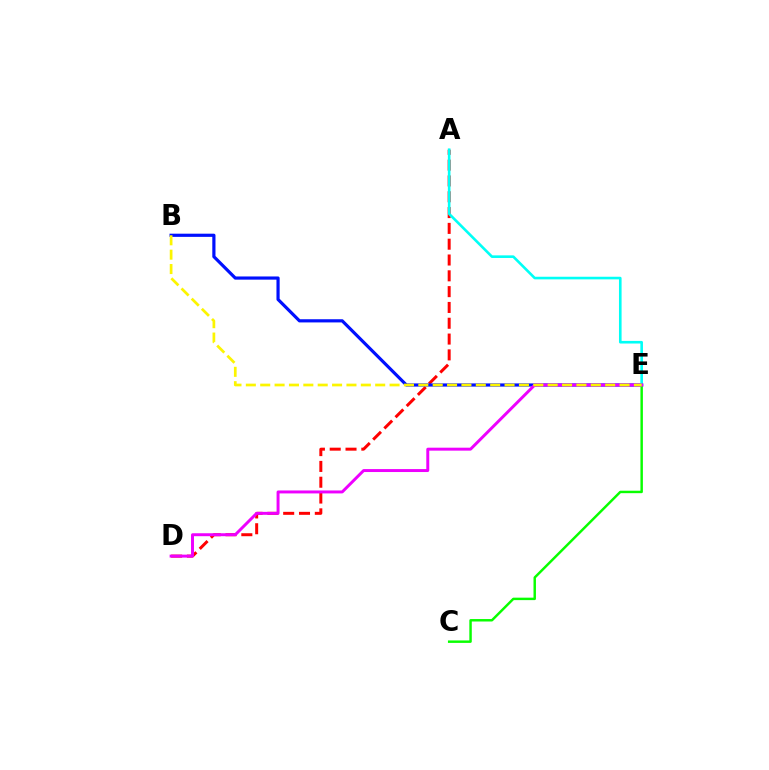{('A', 'D'): [{'color': '#ff0000', 'line_style': 'dashed', 'thickness': 2.15}], ('B', 'E'): [{'color': '#0010ff', 'line_style': 'solid', 'thickness': 2.29}, {'color': '#fcf500', 'line_style': 'dashed', 'thickness': 1.95}], ('A', 'E'): [{'color': '#00fff6', 'line_style': 'solid', 'thickness': 1.88}], ('C', 'E'): [{'color': '#08ff00', 'line_style': 'solid', 'thickness': 1.77}], ('D', 'E'): [{'color': '#ee00ff', 'line_style': 'solid', 'thickness': 2.13}]}